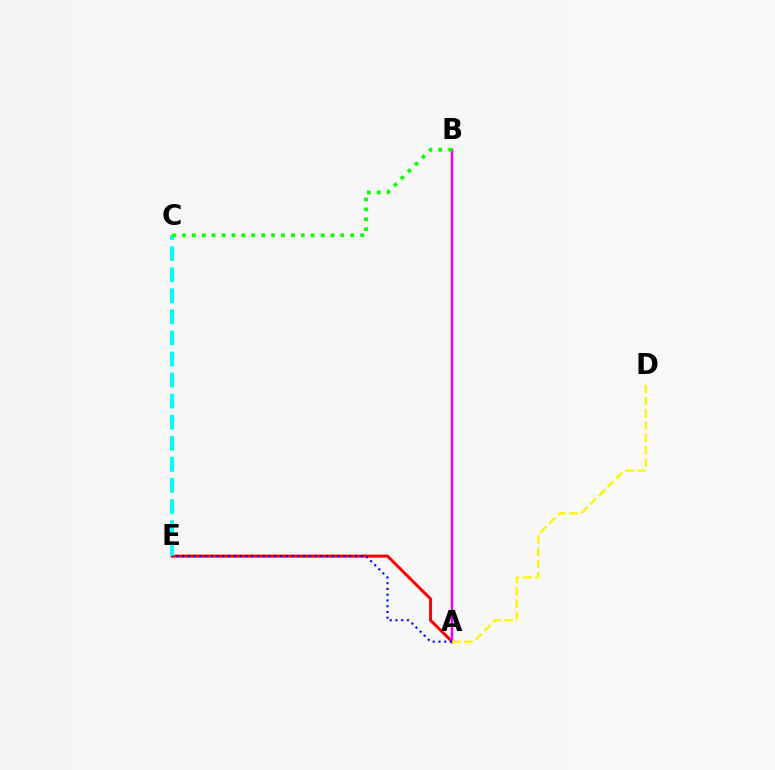{('A', 'E'): [{'color': '#ff0000', 'line_style': 'solid', 'thickness': 2.15}, {'color': '#0010ff', 'line_style': 'dotted', 'thickness': 1.56}], ('A', 'B'): [{'color': '#ee00ff', 'line_style': 'solid', 'thickness': 1.79}], ('C', 'E'): [{'color': '#00fff6', 'line_style': 'dashed', 'thickness': 2.86}], ('B', 'C'): [{'color': '#08ff00', 'line_style': 'dotted', 'thickness': 2.69}], ('A', 'D'): [{'color': '#fcf500', 'line_style': 'dashed', 'thickness': 1.66}]}